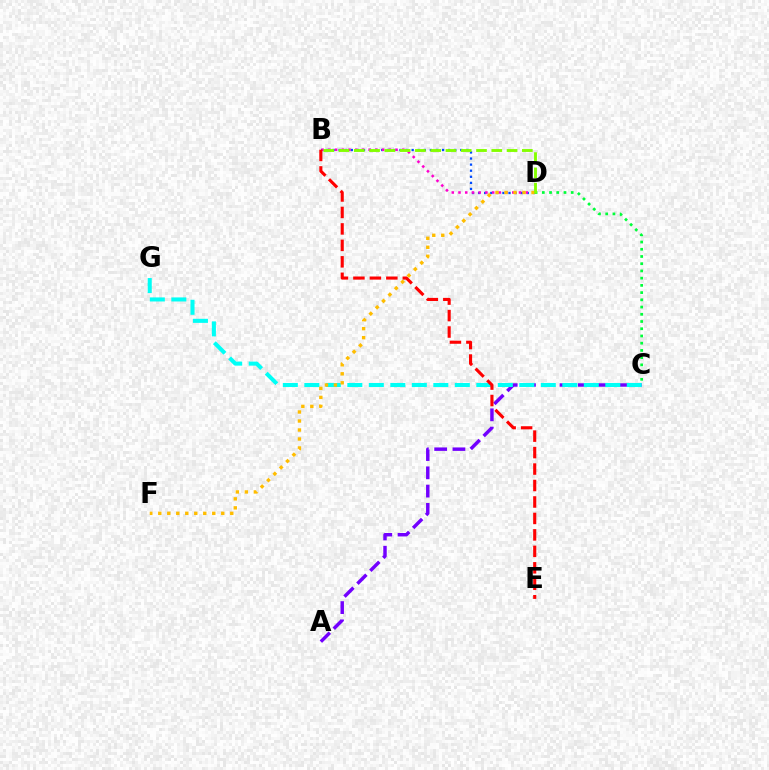{('A', 'C'): [{'color': '#7200ff', 'line_style': 'dashed', 'thickness': 2.48}], ('B', 'D'): [{'color': '#004bff', 'line_style': 'dotted', 'thickness': 1.65}, {'color': '#ff00cf', 'line_style': 'dotted', 'thickness': 1.83}, {'color': '#84ff00', 'line_style': 'dashed', 'thickness': 2.08}], ('C', 'D'): [{'color': '#00ff39', 'line_style': 'dotted', 'thickness': 1.96}], ('C', 'G'): [{'color': '#00fff6', 'line_style': 'dashed', 'thickness': 2.92}], ('B', 'E'): [{'color': '#ff0000', 'line_style': 'dashed', 'thickness': 2.24}], ('D', 'F'): [{'color': '#ffbd00', 'line_style': 'dotted', 'thickness': 2.44}]}